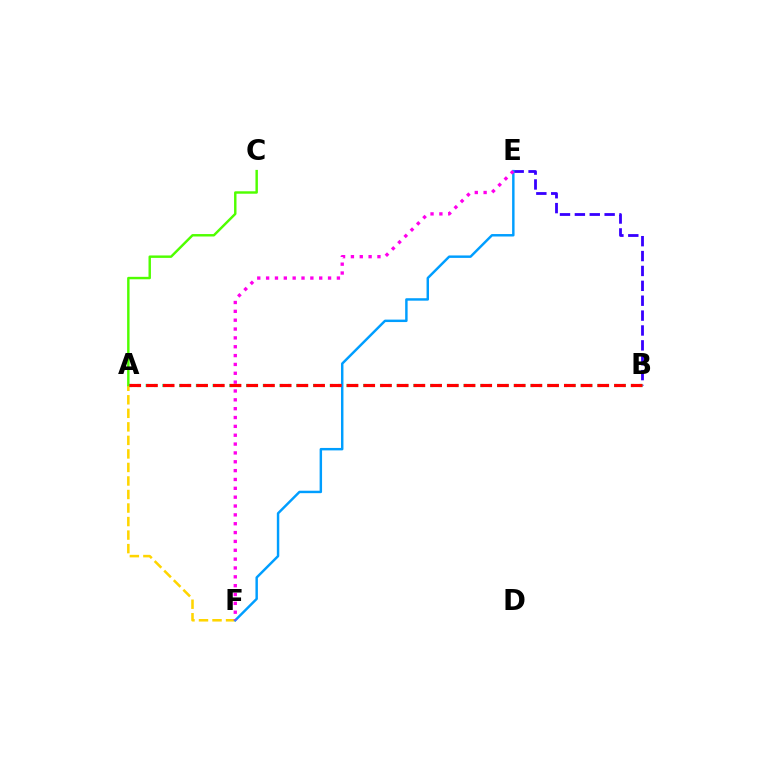{('B', 'E'): [{'color': '#3700ff', 'line_style': 'dashed', 'thickness': 2.02}], ('A', 'B'): [{'color': '#00ff86', 'line_style': 'dotted', 'thickness': 2.27}, {'color': '#ff0000', 'line_style': 'dashed', 'thickness': 2.27}], ('A', 'F'): [{'color': '#ffd500', 'line_style': 'dashed', 'thickness': 1.84}], ('E', 'F'): [{'color': '#009eff', 'line_style': 'solid', 'thickness': 1.76}, {'color': '#ff00ed', 'line_style': 'dotted', 'thickness': 2.4}], ('A', 'C'): [{'color': '#4fff00', 'line_style': 'solid', 'thickness': 1.75}]}